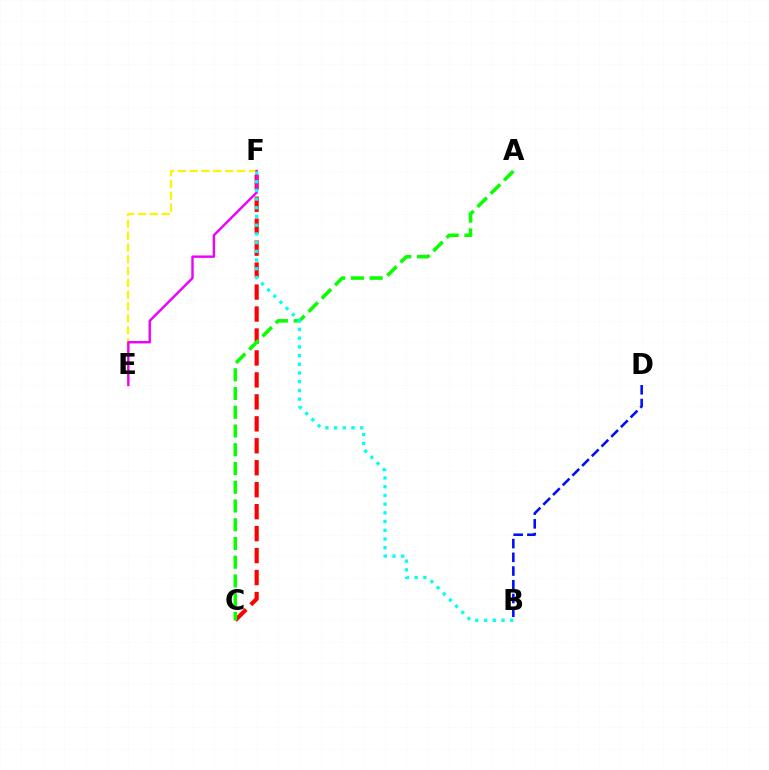{('E', 'F'): [{'color': '#fcf500', 'line_style': 'dashed', 'thickness': 1.61}, {'color': '#ee00ff', 'line_style': 'solid', 'thickness': 1.74}], ('C', 'F'): [{'color': '#ff0000', 'line_style': 'dashed', 'thickness': 2.98}], ('B', 'D'): [{'color': '#0010ff', 'line_style': 'dashed', 'thickness': 1.86}], ('A', 'C'): [{'color': '#08ff00', 'line_style': 'dashed', 'thickness': 2.55}], ('B', 'F'): [{'color': '#00fff6', 'line_style': 'dotted', 'thickness': 2.37}]}